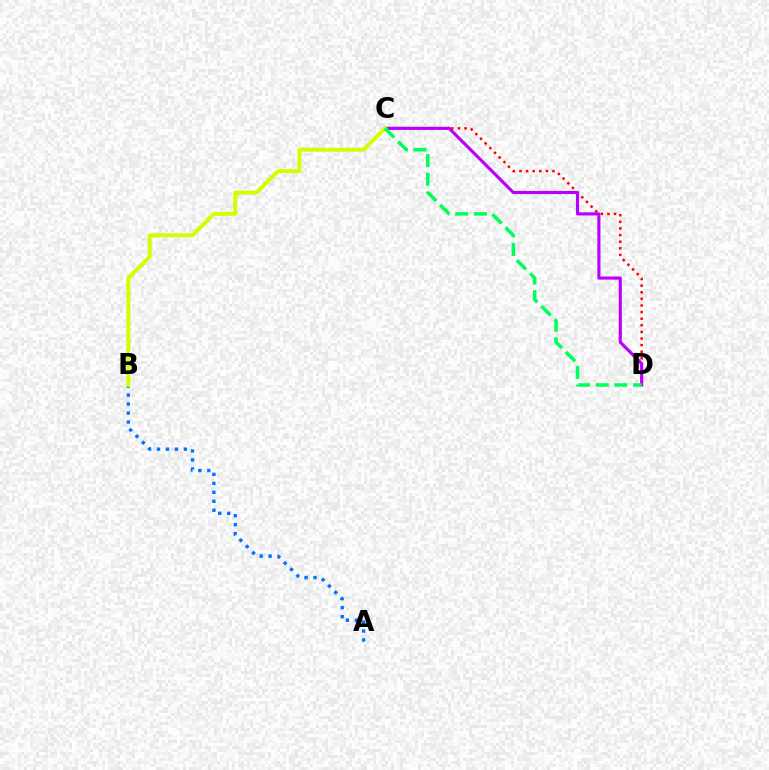{('C', 'D'): [{'color': '#ff0000', 'line_style': 'dotted', 'thickness': 1.79}, {'color': '#b900ff', 'line_style': 'solid', 'thickness': 2.26}, {'color': '#00ff5c', 'line_style': 'dashed', 'thickness': 2.54}], ('A', 'B'): [{'color': '#0074ff', 'line_style': 'dotted', 'thickness': 2.43}], ('B', 'C'): [{'color': '#d1ff00', 'line_style': 'solid', 'thickness': 2.84}]}